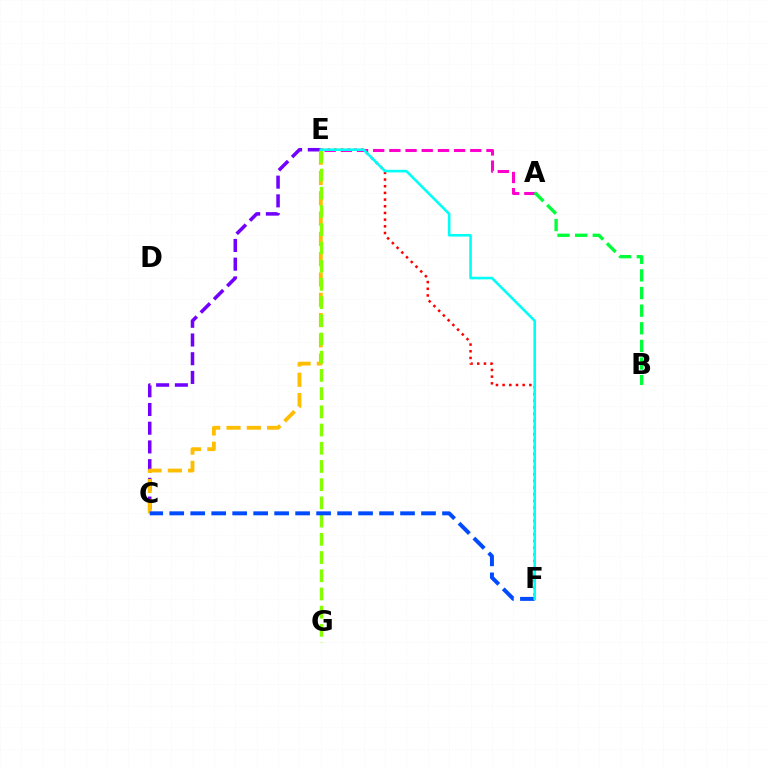{('A', 'E'): [{'color': '#ff00cf', 'line_style': 'dashed', 'thickness': 2.2}], ('A', 'B'): [{'color': '#00ff39', 'line_style': 'dashed', 'thickness': 2.39}], ('C', 'E'): [{'color': '#7200ff', 'line_style': 'dashed', 'thickness': 2.54}, {'color': '#ffbd00', 'line_style': 'dashed', 'thickness': 2.76}], ('E', 'F'): [{'color': '#ff0000', 'line_style': 'dotted', 'thickness': 1.82}, {'color': '#00fff6', 'line_style': 'solid', 'thickness': 1.87}], ('E', 'G'): [{'color': '#84ff00', 'line_style': 'dashed', 'thickness': 2.47}], ('C', 'F'): [{'color': '#004bff', 'line_style': 'dashed', 'thickness': 2.85}]}